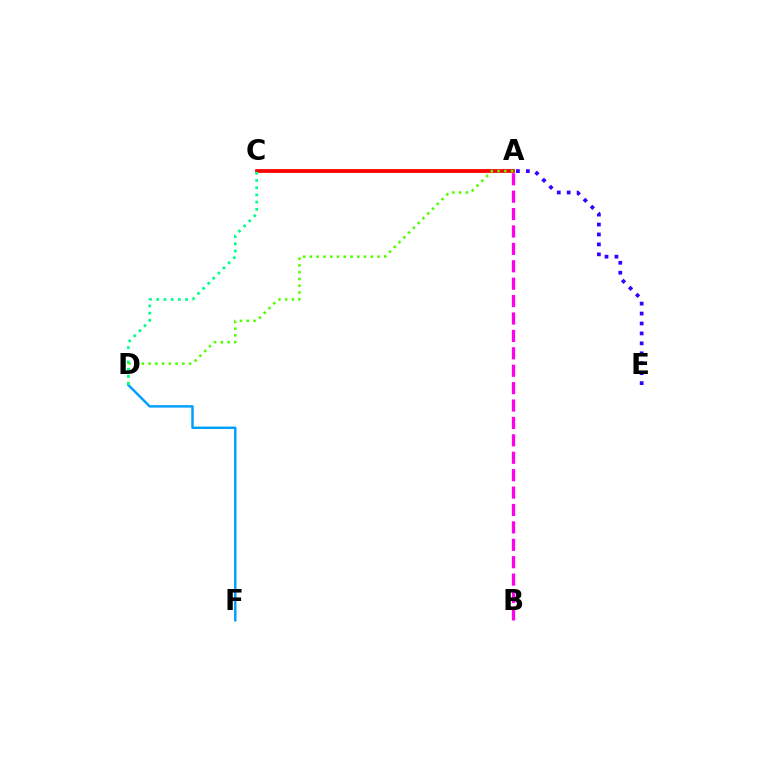{('D', 'F'): [{'color': '#009eff', 'line_style': 'solid', 'thickness': 1.76}], ('A', 'C'): [{'color': '#ffd500', 'line_style': 'dashed', 'thickness': 1.53}, {'color': '#ff0000', 'line_style': 'solid', 'thickness': 2.71}], ('A', 'D'): [{'color': '#4fff00', 'line_style': 'dotted', 'thickness': 1.84}], ('A', 'B'): [{'color': '#ff00ed', 'line_style': 'dashed', 'thickness': 2.36}], ('A', 'E'): [{'color': '#3700ff', 'line_style': 'dotted', 'thickness': 2.7}], ('C', 'D'): [{'color': '#00ff86', 'line_style': 'dotted', 'thickness': 1.96}]}